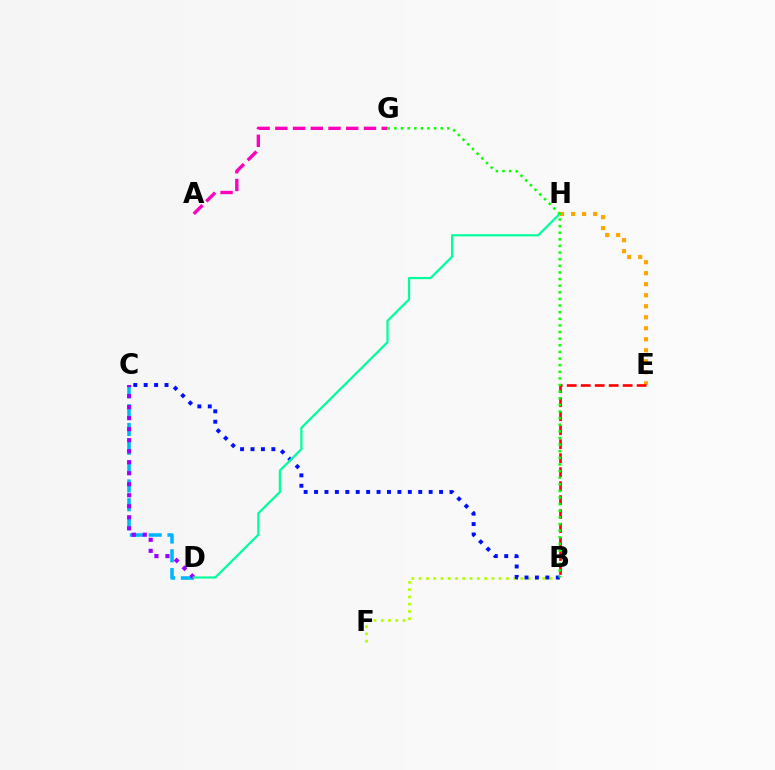{('A', 'G'): [{'color': '#ff00bd', 'line_style': 'dashed', 'thickness': 2.41}], ('C', 'D'): [{'color': '#00b5ff', 'line_style': 'dashed', 'thickness': 2.56}, {'color': '#9b00ff', 'line_style': 'dotted', 'thickness': 2.99}], ('E', 'H'): [{'color': '#ffa500', 'line_style': 'dotted', 'thickness': 2.99}], ('B', 'F'): [{'color': '#b3ff00', 'line_style': 'dotted', 'thickness': 1.97}], ('B', 'C'): [{'color': '#0010ff', 'line_style': 'dotted', 'thickness': 2.83}], ('B', 'E'): [{'color': '#ff0000', 'line_style': 'dashed', 'thickness': 1.9}], ('D', 'H'): [{'color': '#00ff9d', 'line_style': 'solid', 'thickness': 1.6}], ('B', 'G'): [{'color': '#08ff00', 'line_style': 'dotted', 'thickness': 1.8}]}